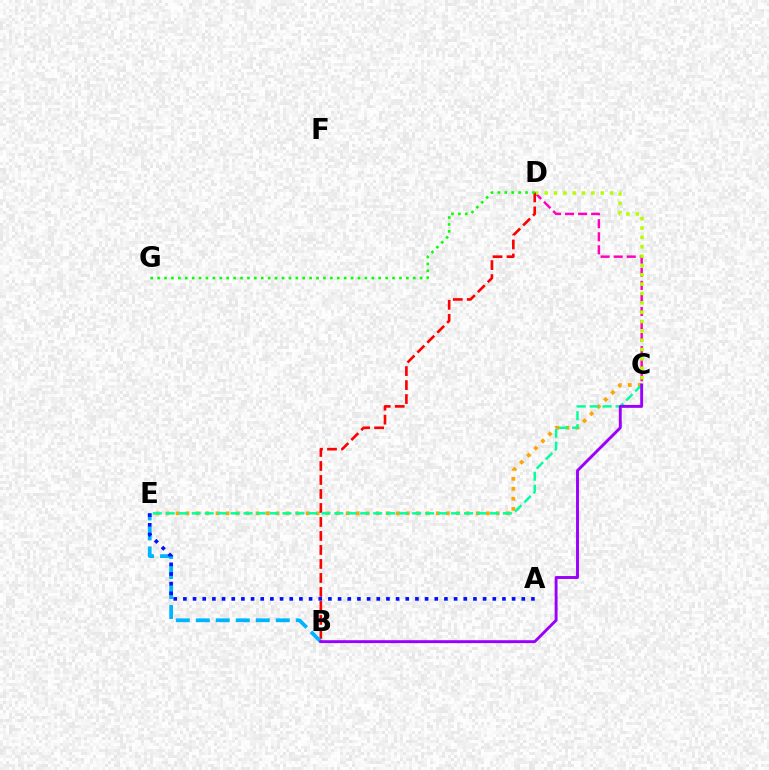{('C', 'D'): [{'color': '#ff00bd', 'line_style': 'dashed', 'thickness': 1.77}, {'color': '#b3ff00', 'line_style': 'dotted', 'thickness': 2.54}], ('C', 'E'): [{'color': '#ffa500', 'line_style': 'dotted', 'thickness': 2.72}, {'color': '#00ff9d', 'line_style': 'dashed', 'thickness': 1.76}], ('B', 'D'): [{'color': '#ff0000', 'line_style': 'dashed', 'thickness': 1.9}], ('B', 'E'): [{'color': '#00b5ff', 'line_style': 'dashed', 'thickness': 2.72}], ('A', 'E'): [{'color': '#0010ff', 'line_style': 'dotted', 'thickness': 2.63}], ('B', 'C'): [{'color': '#9b00ff', 'line_style': 'solid', 'thickness': 2.1}], ('D', 'G'): [{'color': '#08ff00', 'line_style': 'dotted', 'thickness': 1.88}]}